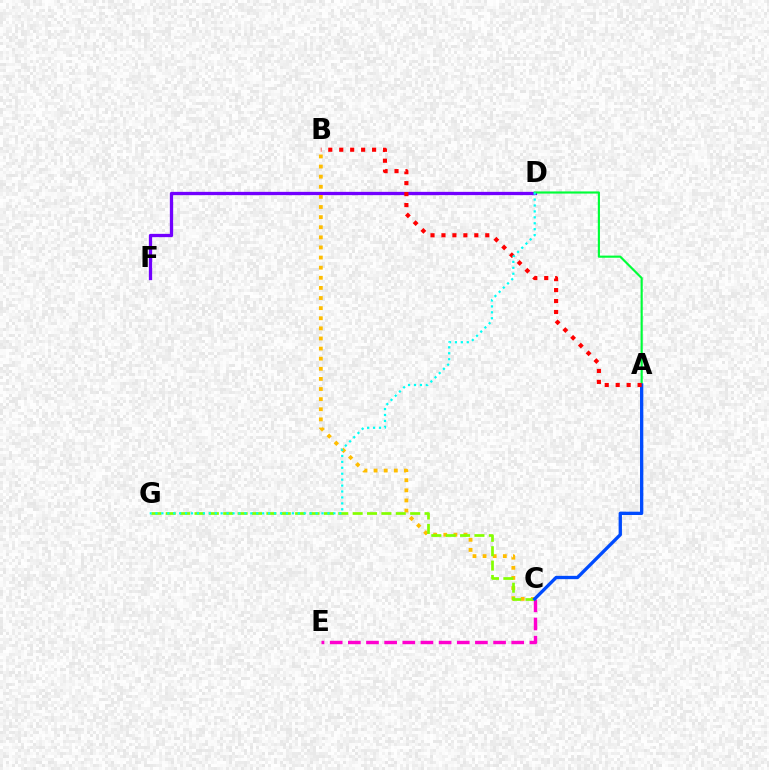{('D', 'F'): [{'color': '#7200ff', 'line_style': 'solid', 'thickness': 2.37}], ('B', 'C'): [{'color': '#ffbd00', 'line_style': 'dotted', 'thickness': 2.75}], ('A', 'D'): [{'color': '#00ff39', 'line_style': 'solid', 'thickness': 1.55}], ('C', 'E'): [{'color': '#ff00cf', 'line_style': 'dashed', 'thickness': 2.47}], ('C', 'G'): [{'color': '#84ff00', 'line_style': 'dashed', 'thickness': 1.95}], ('A', 'C'): [{'color': '#004bff', 'line_style': 'solid', 'thickness': 2.39}], ('A', 'B'): [{'color': '#ff0000', 'line_style': 'dotted', 'thickness': 2.98}], ('D', 'G'): [{'color': '#00fff6', 'line_style': 'dotted', 'thickness': 1.61}]}